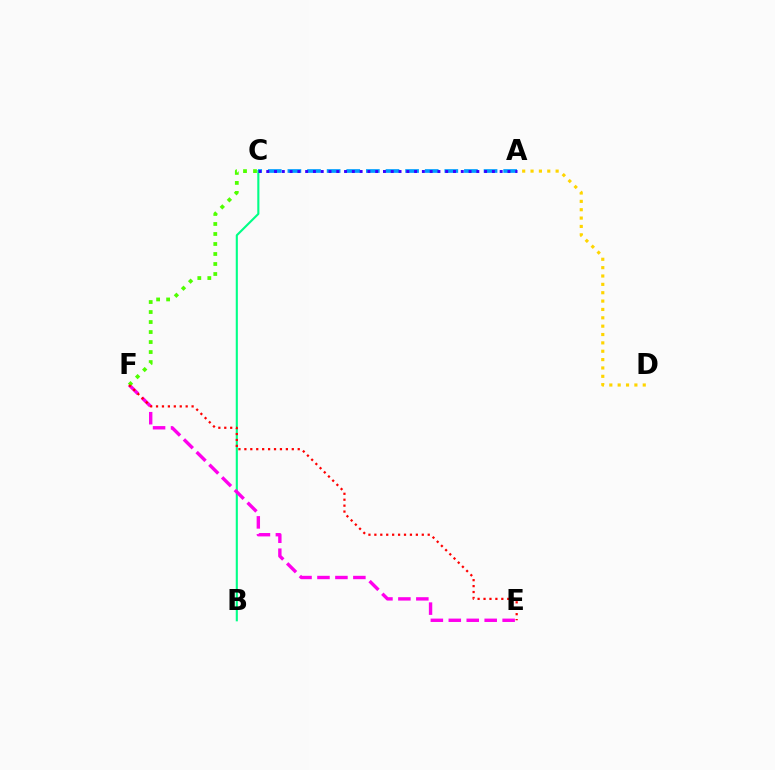{('A', 'D'): [{'color': '#ffd500', 'line_style': 'dotted', 'thickness': 2.27}], ('A', 'C'): [{'color': '#009eff', 'line_style': 'dashed', 'thickness': 2.66}, {'color': '#3700ff', 'line_style': 'dotted', 'thickness': 2.11}], ('B', 'C'): [{'color': '#00ff86', 'line_style': 'solid', 'thickness': 1.52}], ('E', 'F'): [{'color': '#ff00ed', 'line_style': 'dashed', 'thickness': 2.44}, {'color': '#ff0000', 'line_style': 'dotted', 'thickness': 1.61}], ('C', 'F'): [{'color': '#4fff00', 'line_style': 'dotted', 'thickness': 2.72}]}